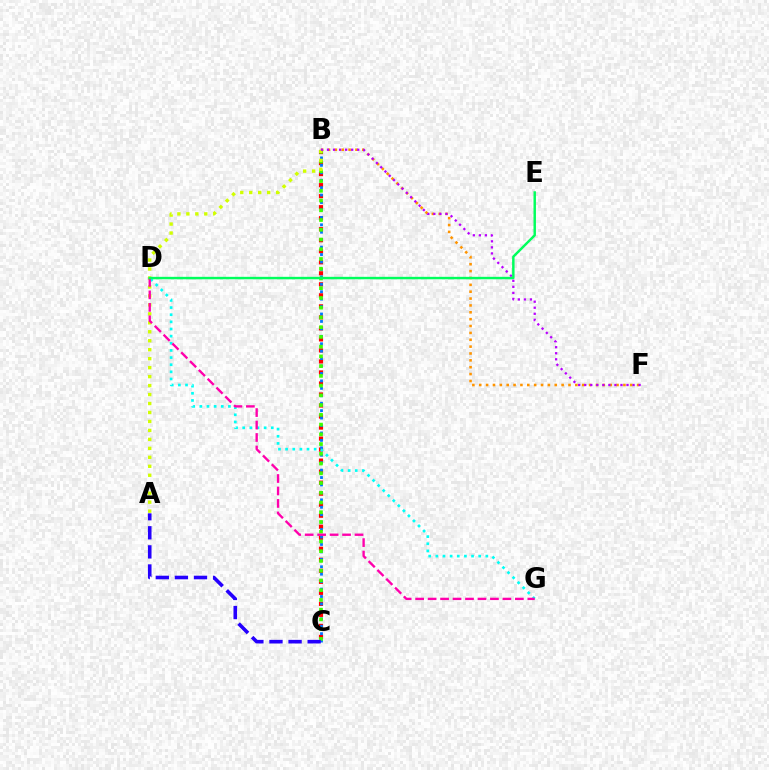{('B', 'F'): [{'color': '#ff9400', 'line_style': 'dotted', 'thickness': 1.87}, {'color': '#b900ff', 'line_style': 'dotted', 'thickness': 1.64}], ('B', 'C'): [{'color': '#ff0000', 'line_style': 'dotted', 'thickness': 2.99}, {'color': '#0074ff', 'line_style': 'dotted', 'thickness': 2.02}, {'color': '#3dff00', 'line_style': 'dotted', 'thickness': 2.65}], ('A', 'B'): [{'color': '#d1ff00', 'line_style': 'dotted', 'thickness': 2.44}], ('A', 'C'): [{'color': '#2500ff', 'line_style': 'dashed', 'thickness': 2.59}], ('D', 'G'): [{'color': '#00fff6', 'line_style': 'dotted', 'thickness': 1.94}, {'color': '#ff00ac', 'line_style': 'dashed', 'thickness': 1.69}], ('D', 'E'): [{'color': '#00ff5c', 'line_style': 'solid', 'thickness': 1.76}]}